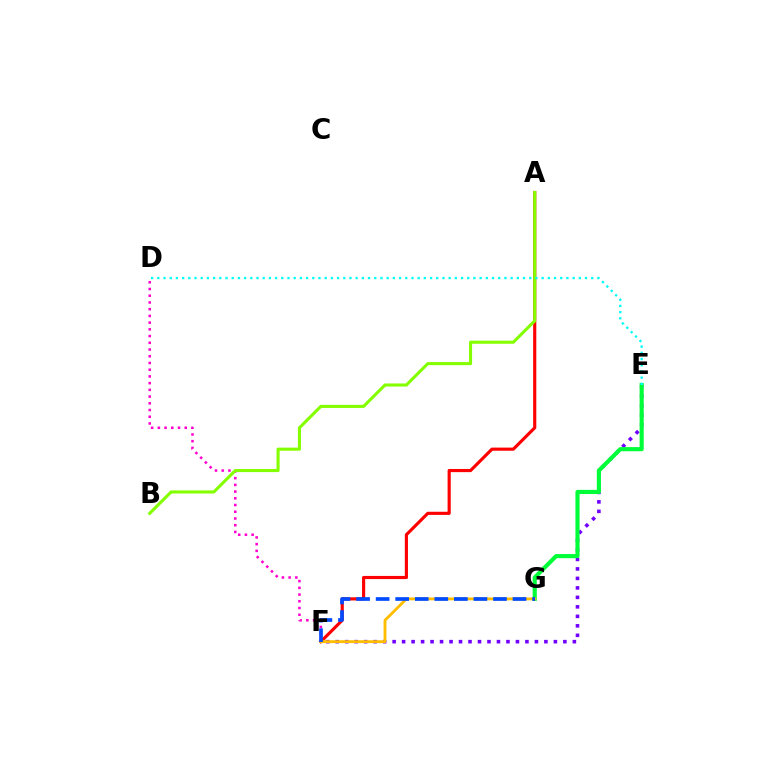{('E', 'F'): [{'color': '#7200ff', 'line_style': 'dotted', 'thickness': 2.58}], ('A', 'F'): [{'color': '#ff0000', 'line_style': 'solid', 'thickness': 2.27}], ('E', 'G'): [{'color': '#00ff39', 'line_style': 'solid', 'thickness': 2.98}], ('D', 'F'): [{'color': '#ff00cf', 'line_style': 'dotted', 'thickness': 1.83}], ('F', 'G'): [{'color': '#ffbd00', 'line_style': 'solid', 'thickness': 2.05}, {'color': '#004bff', 'line_style': 'dashed', 'thickness': 2.66}], ('A', 'B'): [{'color': '#84ff00', 'line_style': 'solid', 'thickness': 2.22}], ('D', 'E'): [{'color': '#00fff6', 'line_style': 'dotted', 'thickness': 1.68}]}